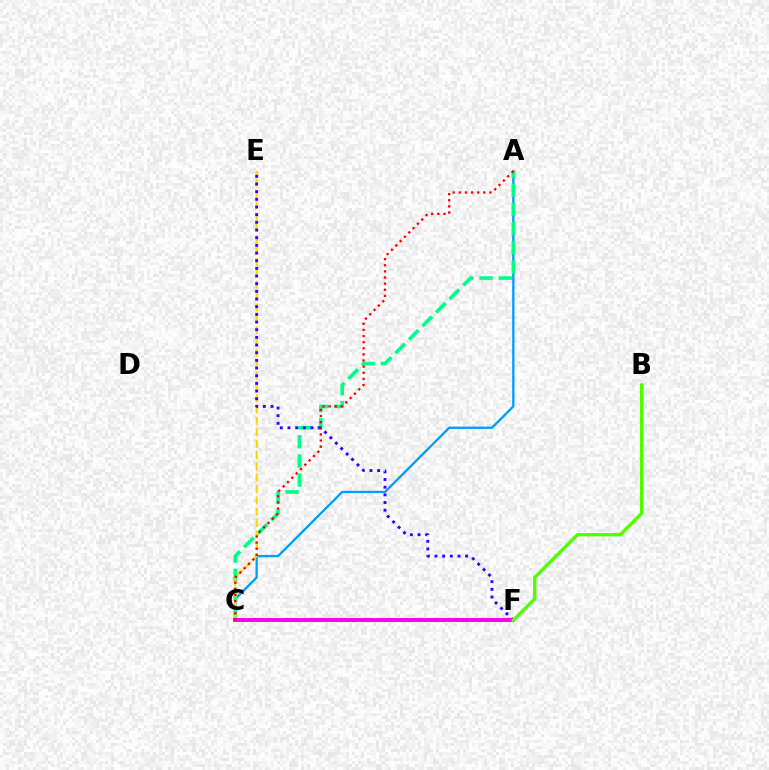{('A', 'C'): [{'color': '#009eff', 'line_style': 'solid', 'thickness': 1.68}, {'color': '#00ff86', 'line_style': 'dashed', 'thickness': 2.61}, {'color': '#ff0000', 'line_style': 'dotted', 'thickness': 1.66}], ('C', 'E'): [{'color': '#ffd500', 'line_style': 'dashed', 'thickness': 1.54}], ('E', 'F'): [{'color': '#3700ff', 'line_style': 'dotted', 'thickness': 2.08}], ('C', 'F'): [{'color': '#ff00ed', 'line_style': 'solid', 'thickness': 2.84}], ('B', 'F'): [{'color': '#4fff00', 'line_style': 'solid', 'thickness': 2.41}]}